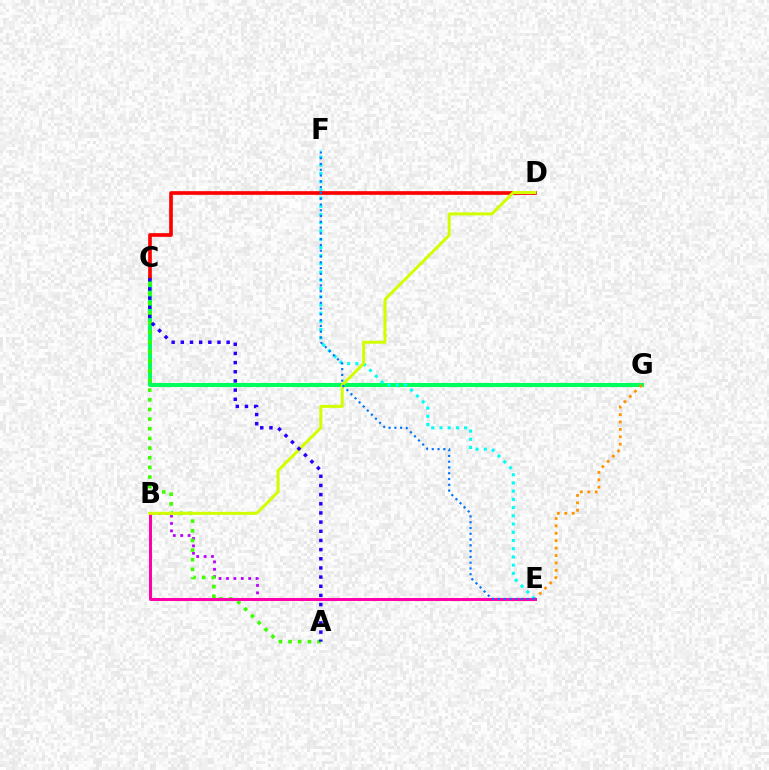{('C', 'G'): [{'color': '#00ff5c', 'line_style': 'solid', 'thickness': 2.9}], ('B', 'E'): [{'color': '#b900ff', 'line_style': 'dotted', 'thickness': 2.01}, {'color': '#ff00ac', 'line_style': 'solid', 'thickness': 2.16}], ('E', 'G'): [{'color': '#ff9400', 'line_style': 'dotted', 'thickness': 2.01}], ('A', 'C'): [{'color': '#3dff00', 'line_style': 'dotted', 'thickness': 2.62}, {'color': '#2500ff', 'line_style': 'dotted', 'thickness': 2.49}], ('E', 'F'): [{'color': '#00fff6', 'line_style': 'dotted', 'thickness': 2.23}, {'color': '#0074ff', 'line_style': 'dotted', 'thickness': 1.57}], ('C', 'D'): [{'color': '#ff0000', 'line_style': 'solid', 'thickness': 2.64}], ('B', 'D'): [{'color': '#d1ff00', 'line_style': 'solid', 'thickness': 2.16}]}